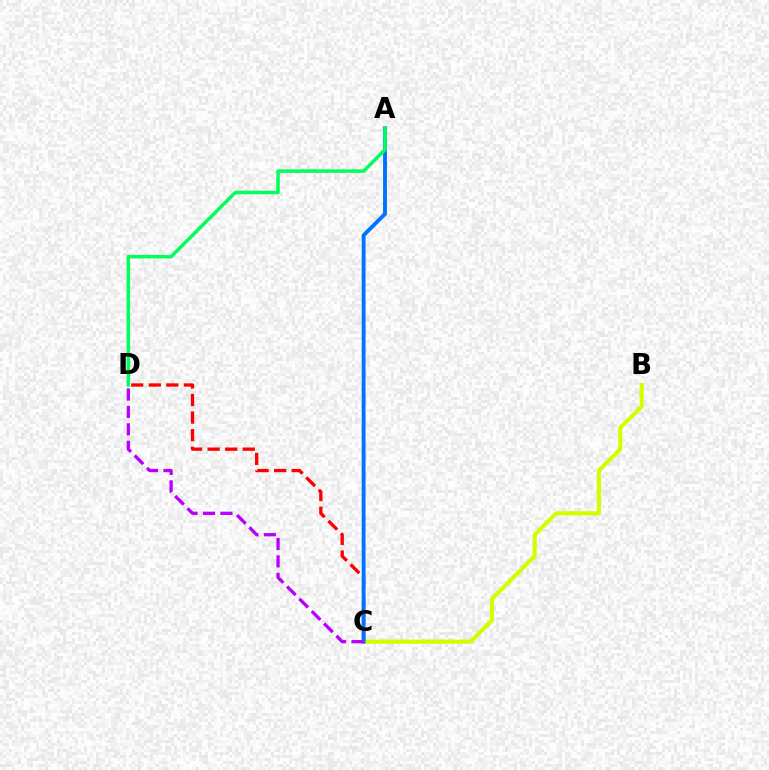{('B', 'C'): [{'color': '#d1ff00', 'line_style': 'solid', 'thickness': 2.98}], ('C', 'D'): [{'color': '#ff0000', 'line_style': 'dashed', 'thickness': 2.39}, {'color': '#b900ff', 'line_style': 'dashed', 'thickness': 2.37}], ('A', 'C'): [{'color': '#0074ff', 'line_style': 'solid', 'thickness': 2.79}], ('A', 'D'): [{'color': '#00ff5c', 'line_style': 'solid', 'thickness': 2.52}]}